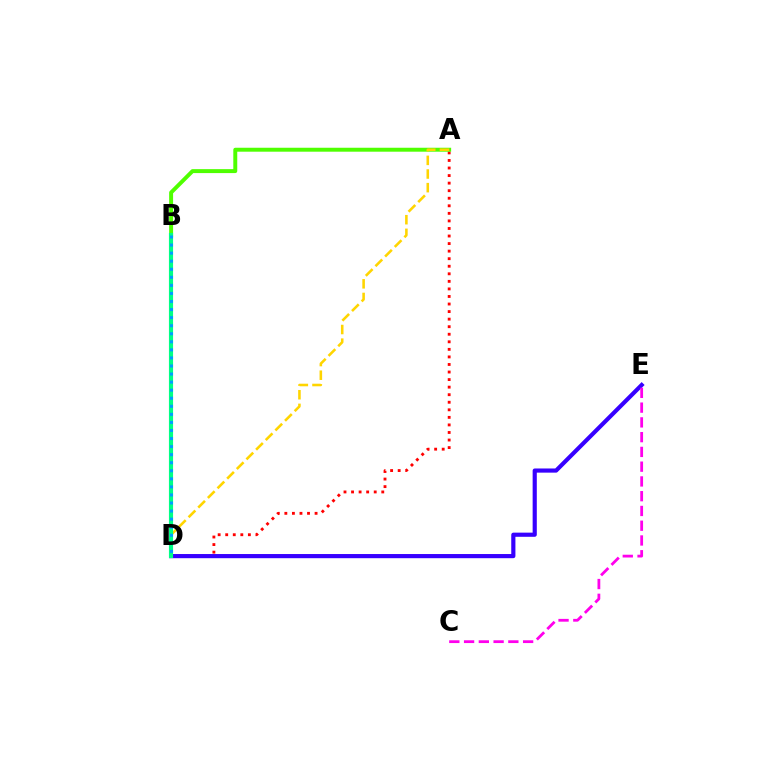{('A', 'D'): [{'color': '#ff0000', 'line_style': 'dotted', 'thickness': 2.05}, {'color': '#ffd500', 'line_style': 'dashed', 'thickness': 1.85}], ('A', 'B'): [{'color': '#4fff00', 'line_style': 'solid', 'thickness': 2.84}], ('D', 'E'): [{'color': '#3700ff', 'line_style': 'solid', 'thickness': 2.99}], ('B', 'D'): [{'color': '#00ff86', 'line_style': 'solid', 'thickness': 2.98}, {'color': '#009eff', 'line_style': 'dotted', 'thickness': 2.19}], ('C', 'E'): [{'color': '#ff00ed', 'line_style': 'dashed', 'thickness': 2.01}]}